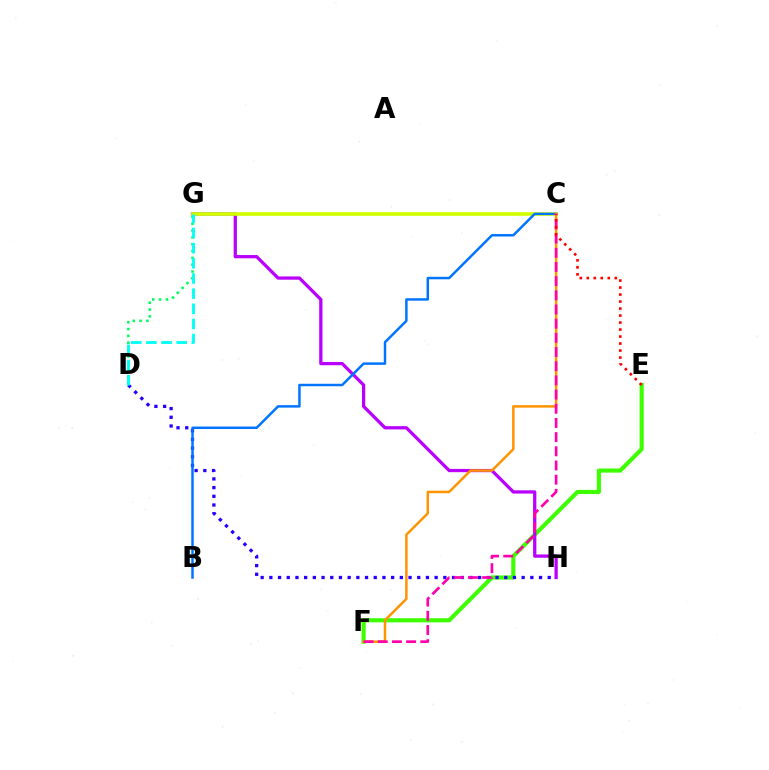{('E', 'F'): [{'color': '#3dff00', 'line_style': 'solid', 'thickness': 2.98}], ('G', 'H'): [{'color': '#b900ff', 'line_style': 'solid', 'thickness': 2.34}], ('C', 'G'): [{'color': '#d1ff00', 'line_style': 'solid', 'thickness': 2.62}], ('D', 'G'): [{'color': '#00ff5c', 'line_style': 'dotted', 'thickness': 1.85}, {'color': '#00fff6', 'line_style': 'dashed', 'thickness': 2.06}], ('D', 'H'): [{'color': '#2500ff', 'line_style': 'dotted', 'thickness': 2.36}], ('B', 'C'): [{'color': '#0074ff', 'line_style': 'solid', 'thickness': 1.78}], ('C', 'F'): [{'color': '#ff9400', 'line_style': 'solid', 'thickness': 1.79}, {'color': '#ff00ac', 'line_style': 'dashed', 'thickness': 1.93}], ('C', 'E'): [{'color': '#ff0000', 'line_style': 'dotted', 'thickness': 1.9}]}